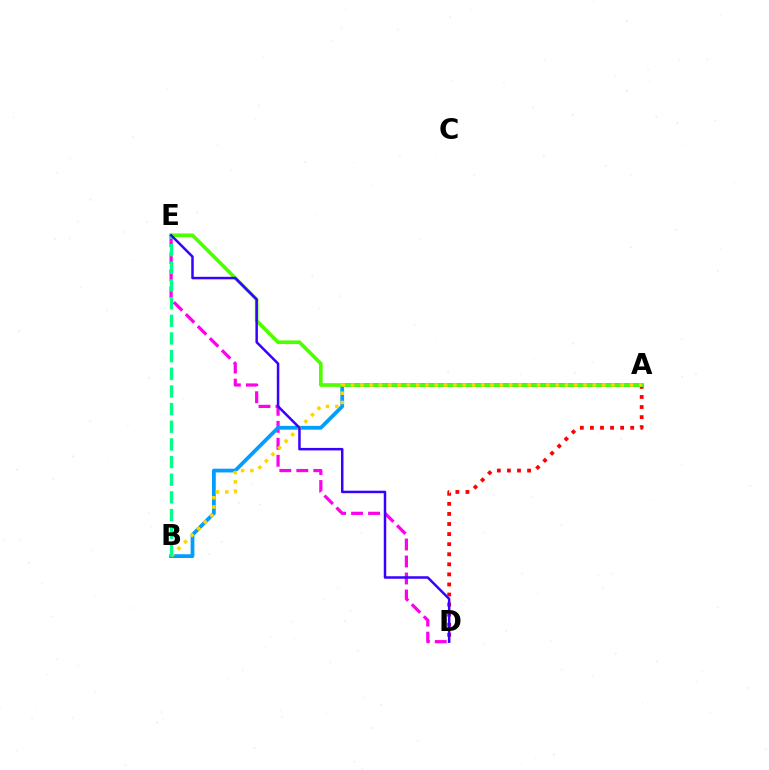{('D', 'E'): [{'color': '#ff00ed', 'line_style': 'dashed', 'thickness': 2.31}, {'color': '#3700ff', 'line_style': 'solid', 'thickness': 1.8}], ('A', 'D'): [{'color': '#ff0000', 'line_style': 'dotted', 'thickness': 2.74}], ('A', 'B'): [{'color': '#009eff', 'line_style': 'solid', 'thickness': 2.71}, {'color': '#ffd500', 'line_style': 'dotted', 'thickness': 2.53}], ('A', 'E'): [{'color': '#4fff00', 'line_style': 'solid', 'thickness': 2.63}], ('B', 'E'): [{'color': '#00ff86', 'line_style': 'dashed', 'thickness': 2.4}]}